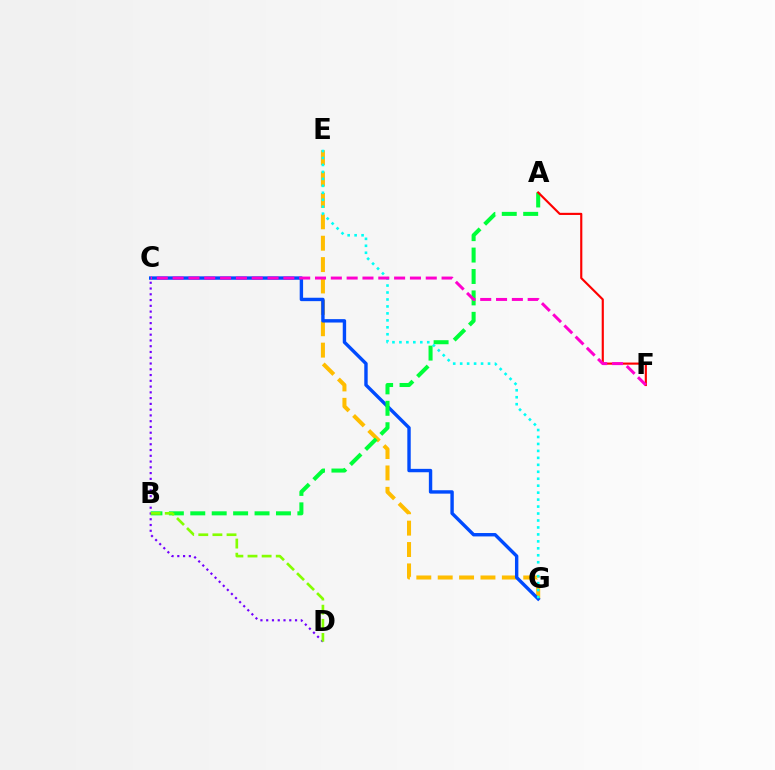{('E', 'G'): [{'color': '#ffbd00', 'line_style': 'dashed', 'thickness': 2.9}, {'color': '#00fff6', 'line_style': 'dotted', 'thickness': 1.89}], ('C', 'G'): [{'color': '#004bff', 'line_style': 'solid', 'thickness': 2.45}], ('A', 'B'): [{'color': '#00ff39', 'line_style': 'dashed', 'thickness': 2.91}], ('C', 'D'): [{'color': '#7200ff', 'line_style': 'dotted', 'thickness': 1.57}], ('A', 'F'): [{'color': '#ff0000', 'line_style': 'solid', 'thickness': 1.55}], ('B', 'D'): [{'color': '#84ff00', 'line_style': 'dashed', 'thickness': 1.92}], ('C', 'F'): [{'color': '#ff00cf', 'line_style': 'dashed', 'thickness': 2.15}]}